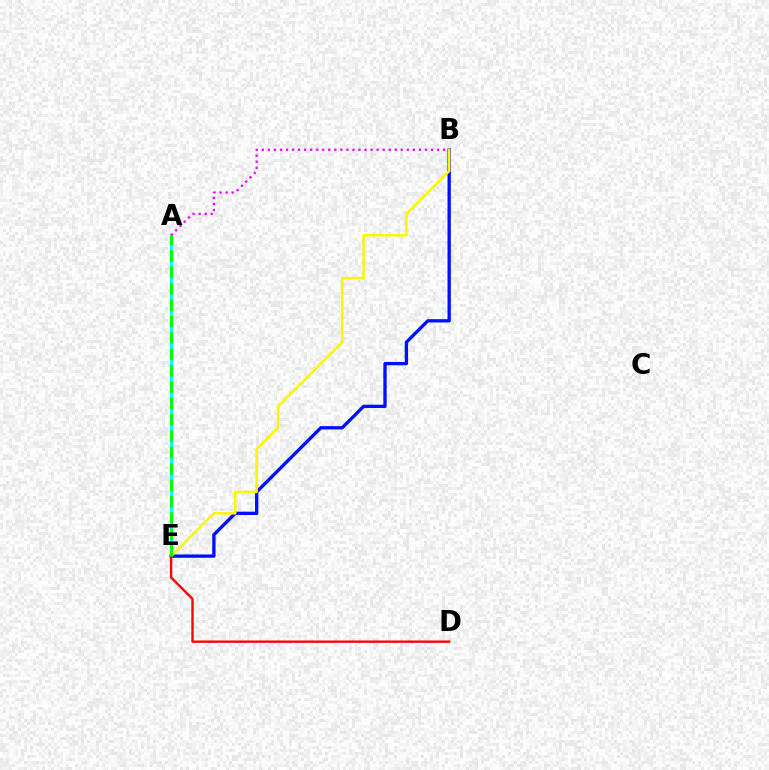{('A', 'E'): [{'color': '#00fff6', 'line_style': 'solid', 'thickness': 2.04}, {'color': '#08ff00', 'line_style': 'dashed', 'thickness': 2.22}], ('B', 'E'): [{'color': '#0010ff', 'line_style': 'solid', 'thickness': 2.39}, {'color': '#fcf500', 'line_style': 'solid', 'thickness': 1.78}], ('A', 'B'): [{'color': '#ee00ff', 'line_style': 'dotted', 'thickness': 1.64}], ('D', 'E'): [{'color': '#ff0000', 'line_style': 'solid', 'thickness': 1.69}]}